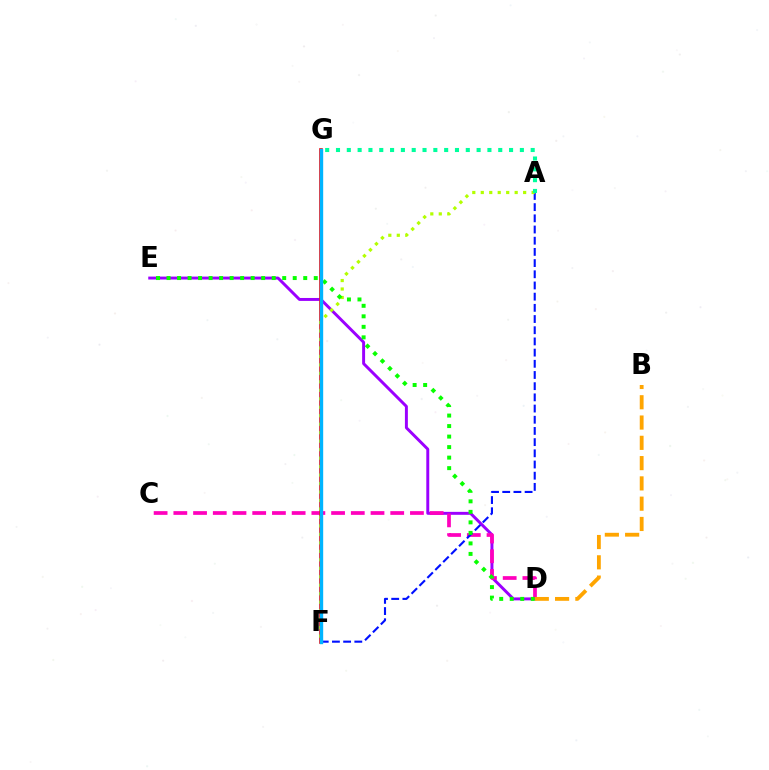{('D', 'E'): [{'color': '#9b00ff', 'line_style': 'solid', 'thickness': 2.12}, {'color': '#08ff00', 'line_style': 'dotted', 'thickness': 2.86}], ('C', 'D'): [{'color': '#ff00bd', 'line_style': 'dashed', 'thickness': 2.68}], ('A', 'F'): [{'color': '#0010ff', 'line_style': 'dashed', 'thickness': 1.52}, {'color': '#b3ff00', 'line_style': 'dotted', 'thickness': 2.3}], ('B', 'D'): [{'color': '#ffa500', 'line_style': 'dashed', 'thickness': 2.76}], ('F', 'G'): [{'color': '#ff0000', 'line_style': 'solid', 'thickness': 2.62}, {'color': '#00b5ff', 'line_style': 'solid', 'thickness': 2.42}], ('A', 'G'): [{'color': '#00ff9d', 'line_style': 'dotted', 'thickness': 2.94}]}